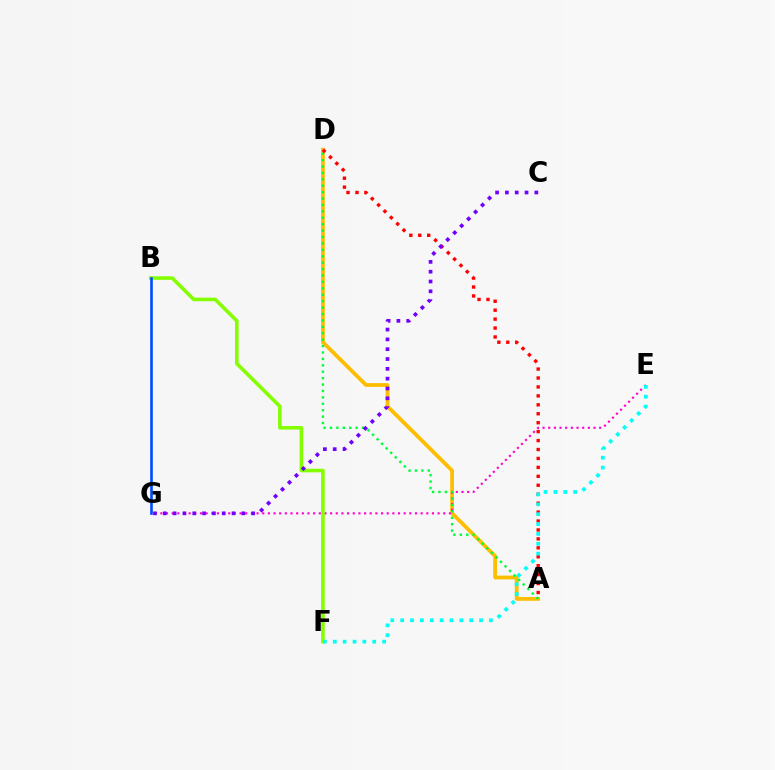{('A', 'D'): [{'color': '#ffbd00', 'line_style': 'solid', 'thickness': 2.72}, {'color': '#00ff39', 'line_style': 'dotted', 'thickness': 1.74}, {'color': '#ff0000', 'line_style': 'dotted', 'thickness': 2.43}], ('E', 'G'): [{'color': '#ff00cf', 'line_style': 'dotted', 'thickness': 1.54}], ('B', 'F'): [{'color': '#84ff00', 'line_style': 'solid', 'thickness': 2.58}], ('C', 'G'): [{'color': '#7200ff', 'line_style': 'dotted', 'thickness': 2.67}], ('B', 'G'): [{'color': '#004bff', 'line_style': 'solid', 'thickness': 1.88}], ('E', 'F'): [{'color': '#00fff6', 'line_style': 'dotted', 'thickness': 2.68}]}